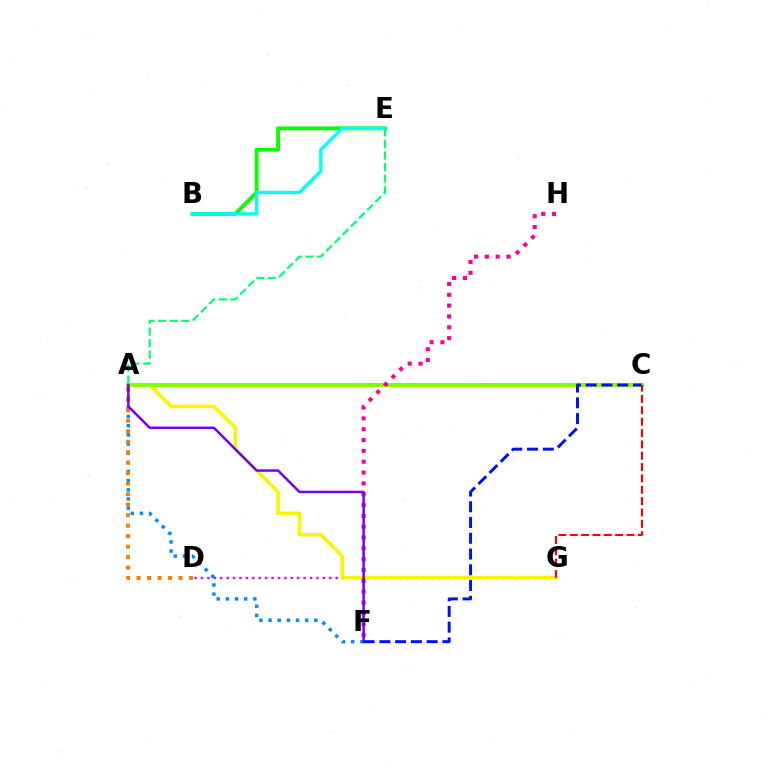{('D', 'G'): [{'color': '#ee00ff', 'line_style': 'dotted', 'thickness': 1.74}], ('A', 'G'): [{'color': '#fcf500', 'line_style': 'solid', 'thickness': 2.57}], ('A', 'C'): [{'color': '#84ff00', 'line_style': 'solid', 'thickness': 2.99}], ('A', 'F'): [{'color': '#008cff', 'line_style': 'dotted', 'thickness': 2.49}, {'color': '#7200ff', 'line_style': 'solid', 'thickness': 1.8}], ('A', 'D'): [{'color': '#ff7c00', 'line_style': 'dotted', 'thickness': 2.85}], ('B', 'E'): [{'color': '#08ff00', 'line_style': 'solid', 'thickness': 2.79}, {'color': '#00fff6', 'line_style': 'solid', 'thickness': 2.4}], ('F', 'H'): [{'color': '#ff0094', 'line_style': 'dotted', 'thickness': 2.94}], ('A', 'E'): [{'color': '#00ff74', 'line_style': 'dashed', 'thickness': 1.57}], ('C', 'G'): [{'color': '#ff0000', 'line_style': 'dashed', 'thickness': 1.54}], ('C', 'F'): [{'color': '#0010ff', 'line_style': 'dashed', 'thickness': 2.14}]}